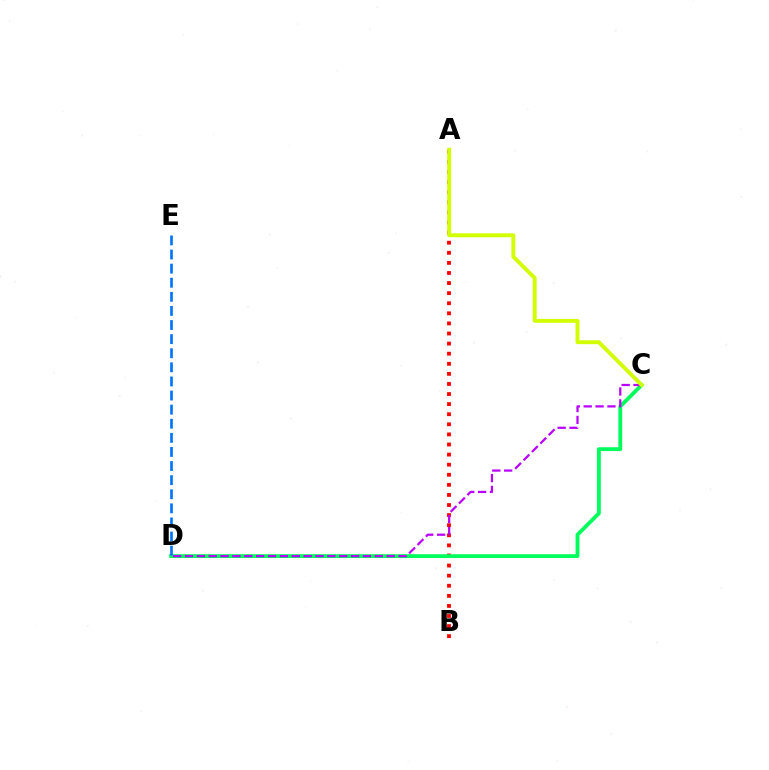{('A', 'B'): [{'color': '#ff0000', 'line_style': 'dotted', 'thickness': 2.74}], ('C', 'D'): [{'color': '#00ff5c', 'line_style': 'solid', 'thickness': 2.76}, {'color': '#b900ff', 'line_style': 'dashed', 'thickness': 1.61}], ('D', 'E'): [{'color': '#0074ff', 'line_style': 'dashed', 'thickness': 1.92}], ('A', 'C'): [{'color': '#d1ff00', 'line_style': 'solid', 'thickness': 2.81}]}